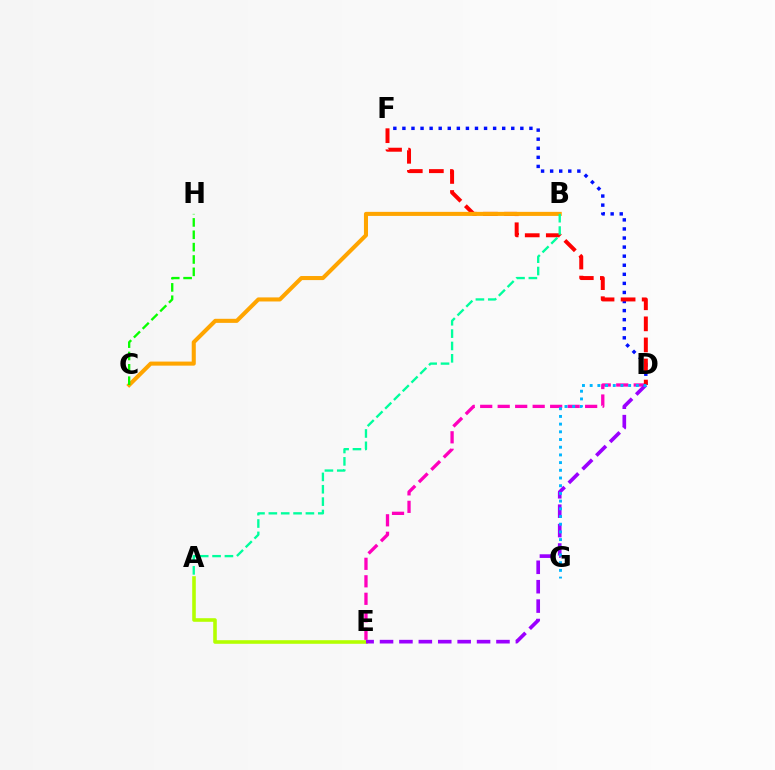{('D', 'F'): [{'color': '#0010ff', 'line_style': 'dotted', 'thickness': 2.46}, {'color': '#ff0000', 'line_style': 'dashed', 'thickness': 2.86}], ('D', 'E'): [{'color': '#ff00bd', 'line_style': 'dashed', 'thickness': 2.38}, {'color': '#9b00ff', 'line_style': 'dashed', 'thickness': 2.64}], ('A', 'E'): [{'color': '#b3ff00', 'line_style': 'solid', 'thickness': 2.58}], ('B', 'C'): [{'color': '#ffa500', 'line_style': 'solid', 'thickness': 2.93}], ('A', 'B'): [{'color': '#00ff9d', 'line_style': 'dashed', 'thickness': 1.68}], ('D', 'G'): [{'color': '#00b5ff', 'line_style': 'dotted', 'thickness': 2.09}], ('C', 'H'): [{'color': '#08ff00', 'line_style': 'dashed', 'thickness': 1.68}]}